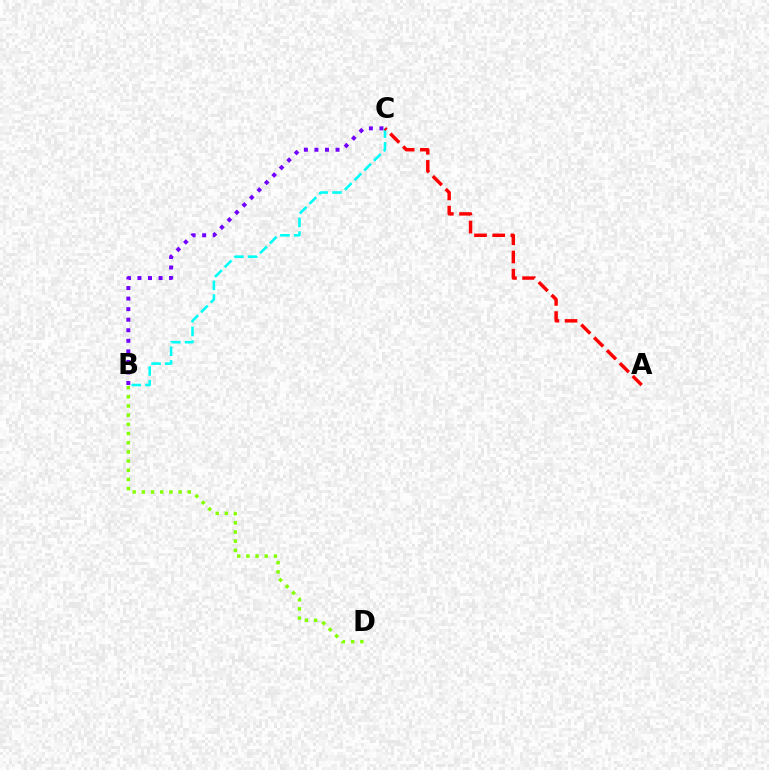{('B', 'D'): [{'color': '#84ff00', 'line_style': 'dotted', 'thickness': 2.5}], ('B', 'C'): [{'color': '#7200ff', 'line_style': 'dotted', 'thickness': 2.87}, {'color': '#00fff6', 'line_style': 'dashed', 'thickness': 1.86}], ('A', 'C'): [{'color': '#ff0000', 'line_style': 'dashed', 'thickness': 2.47}]}